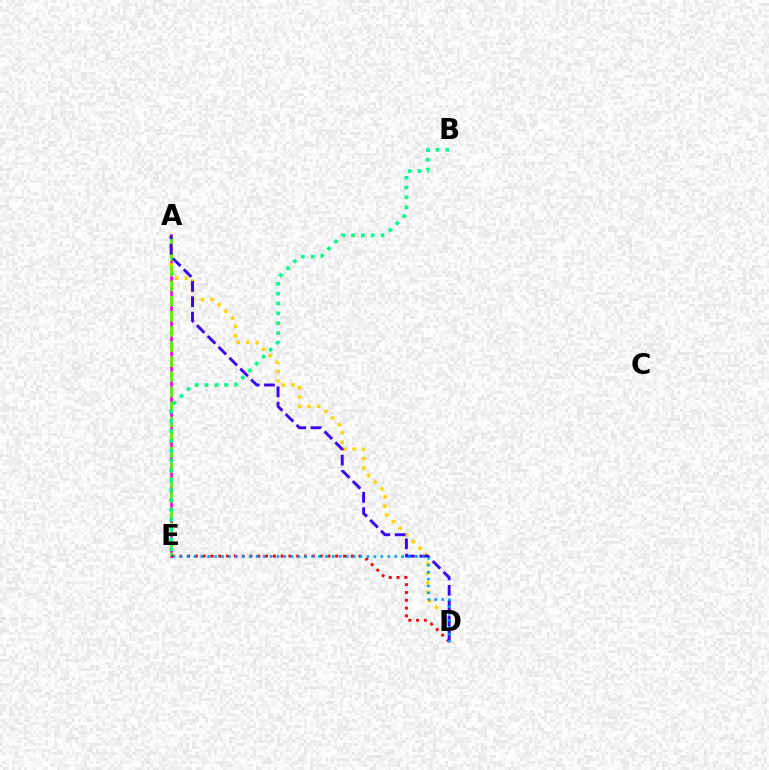{('A', 'E'): [{'color': '#ff00ed', 'line_style': 'solid', 'thickness': 1.96}, {'color': '#4fff00', 'line_style': 'dashed', 'thickness': 2.05}], ('A', 'D'): [{'color': '#ffd500', 'line_style': 'dotted', 'thickness': 2.56}, {'color': '#3700ff', 'line_style': 'dashed', 'thickness': 2.08}], ('D', 'E'): [{'color': '#ff0000', 'line_style': 'dotted', 'thickness': 2.12}, {'color': '#009eff', 'line_style': 'dotted', 'thickness': 1.88}], ('B', 'E'): [{'color': '#00ff86', 'line_style': 'dotted', 'thickness': 2.67}]}